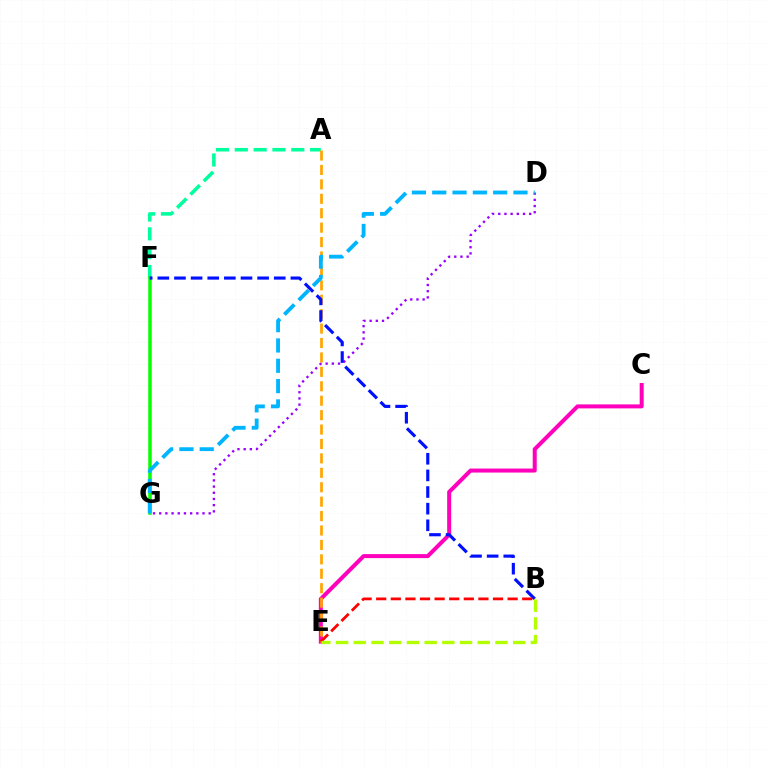{('D', 'G'): [{'color': '#9b00ff', 'line_style': 'dotted', 'thickness': 1.68}, {'color': '#00b5ff', 'line_style': 'dashed', 'thickness': 2.76}], ('C', 'E'): [{'color': '#ff00bd', 'line_style': 'solid', 'thickness': 2.88}], ('A', 'F'): [{'color': '#00ff9d', 'line_style': 'dashed', 'thickness': 2.56}], ('F', 'G'): [{'color': '#08ff00', 'line_style': 'solid', 'thickness': 2.52}], ('A', 'E'): [{'color': '#ffa500', 'line_style': 'dashed', 'thickness': 1.96}], ('B', 'F'): [{'color': '#0010ff', 'line_style': 'dashed', 'thickness': 2.26}], ('B', 'E'): [{'color': '#ff0000', 'line_style': 'dashed', 'thickness': 1.98}, {'color': '#b3ff00', 'line_style': 'dashed', 'thickness': 2.41}]}